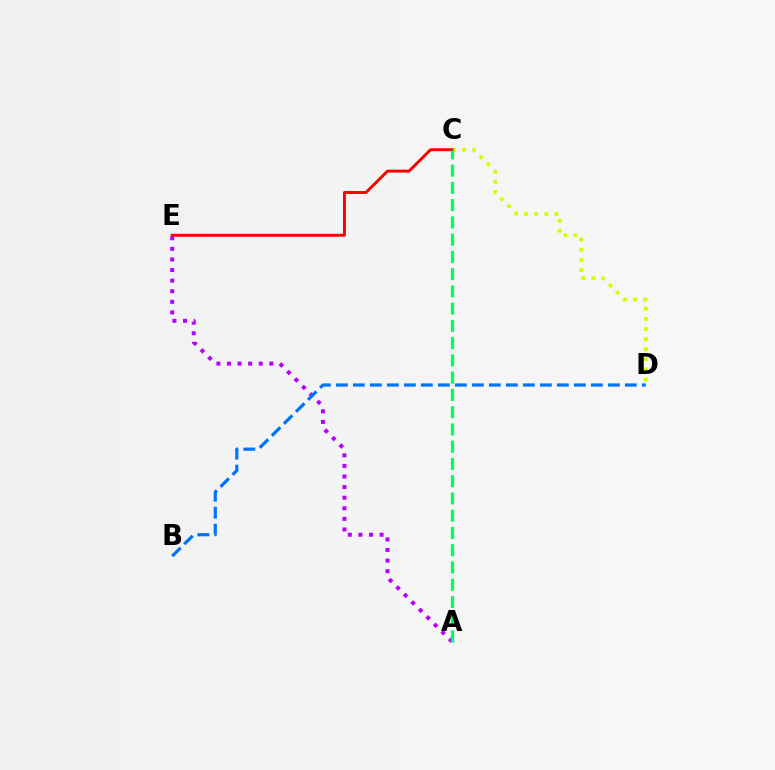{('A', 'E'): [{'color': '#b900ff', 'line_style': 'dotted', 'thickness': 2.88}], ('B', 'D'): [{'color': '#0074ff', 'line_style': 'dashed', 'thickness': 2.31}], ('C', 'D'): [{'color': '#d1ff00', 'line_style': 'dotted', 'thickness': 2.75}], ('C', 'E'): [{'color': '#ff0000', 'line_style': 'solid', 'thickness': 2.11}], ('A', 'C'): [{'color': '#00ff5c', 'line_style': 'dashed', 'thickness': 2.34}]}